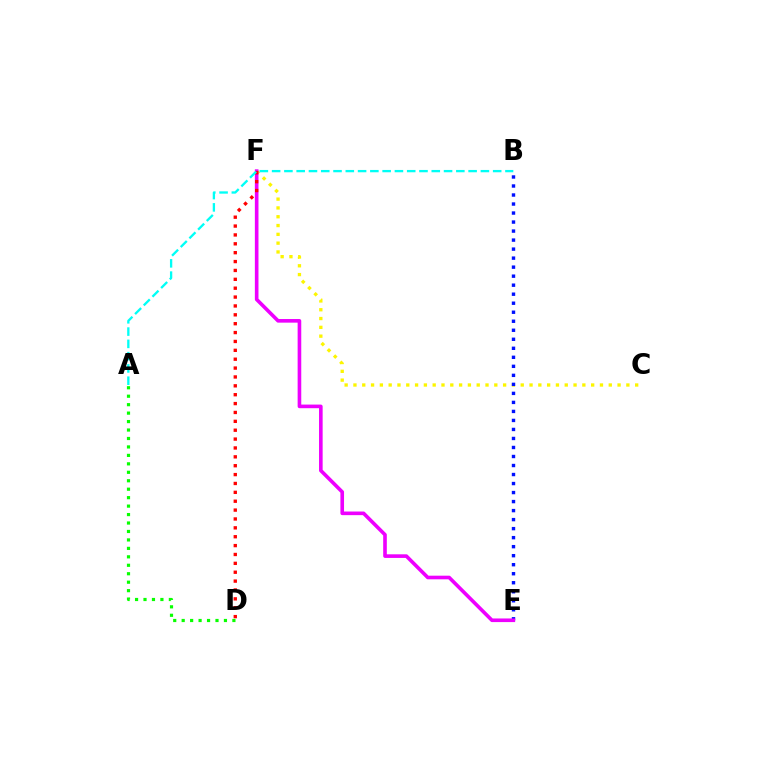{('C', 'F'): [{'color': '#fcf500', 'line_style': 'dotted', 'thickness': 2.39}], ('B', 'E'): [{'color': '#0010ff', 'line_style': 'dotted', 'thickness': 2.45}], ('E', 'F'): [{'color': '#ee00ff', 'line_style': 'solid', 'thickness': 2.61}], ('A', 'D'): [{'color': '#08ff00', 'line_style': 'dotted', 'thickness': 2.3}], ('D', 'F'): [{'color': '#ff0000', 'line_style': 'dotted', 'thickness': 2.41}], ('A', 'B'): [{'color': '#00fff6', 'line_style': 'dashed', 'thickness': 1.67}]}